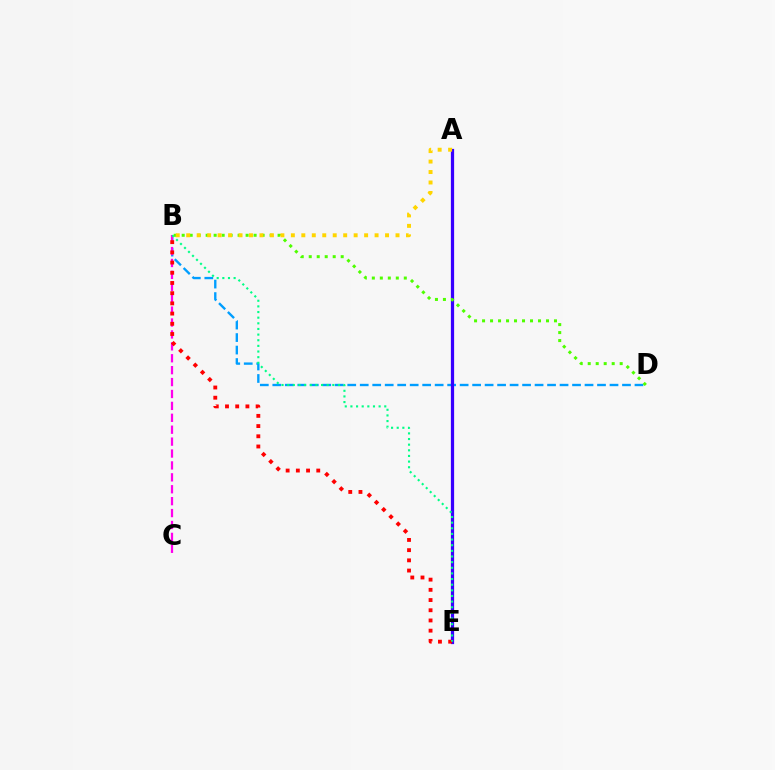{('B', 'D'): [{'color': '#009eff', 'line_style': 'dashed', 'thickness': 1.7}, {'color': '#4fff00', 'line_style': 'dotted', 'thickness': 2.17}], ('A', 'E'): [{'color': '#3700ff', 'line_style': 'solid', 'thickness': 2.33}], ('B', 'C'): [{'color': '#ff00ed', 'line_style': 'dashed', 'thickness': 1.62}], ('B', 'E'): [{'color': '#ff0000', 'line_style': 'dotted', 'thickness': 2.77}, {'color': '#00ff86', 'line_style': 'dotted', 'thickness': 1.53}], ('A', 'B'): [{'color': '#ffd500', 'line_style': 'dotted', 'thickness': 2.84}]}